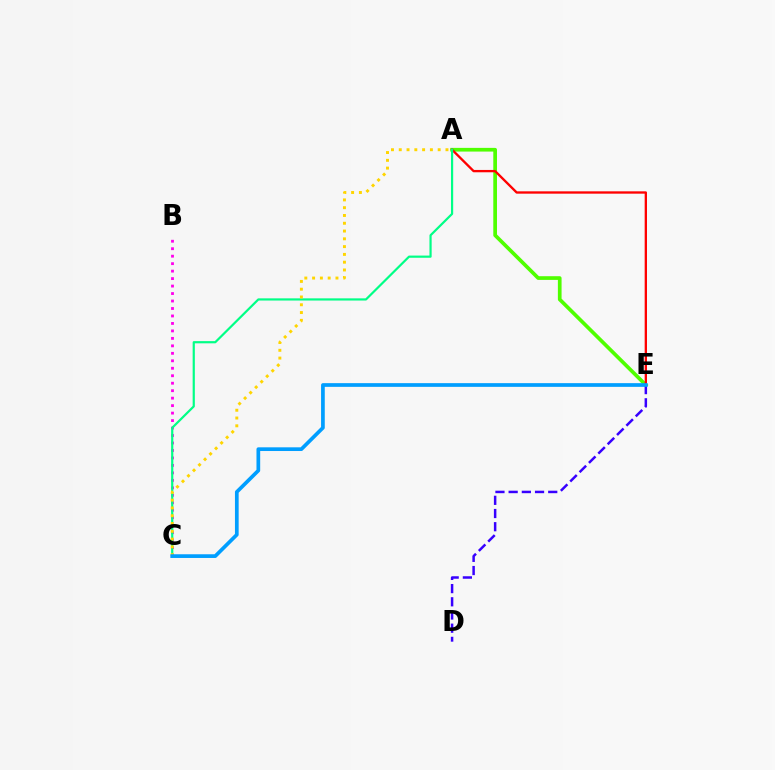{('B', 'C'): [{'color': '#ff00ed', 'line_style': 'dotted', 'thickness': 2.03}], ('A', 'E'): [{'color': '#4fff00', 'line_style': 'solid', 'thickness': 2.66}, {'color': '#ff0000', 'line_style': 'solid', 'thickness': 1.68}], ('A', 'C'): [{'color': '#00ff86', 'line_style': 'solid', 'thickness': 1.58}, {'color': '#ffd500', 'line_style': 'dotted', 'thickness': 2.12}], ('D', 'E'): [{'color': '#3700ff', 'line_style': 'dashed', 'thickness': 1.79}], ('C', 'E'): [{'color': '#009eff', 'line_style': 'solid', 'thickness': 2.67}]}